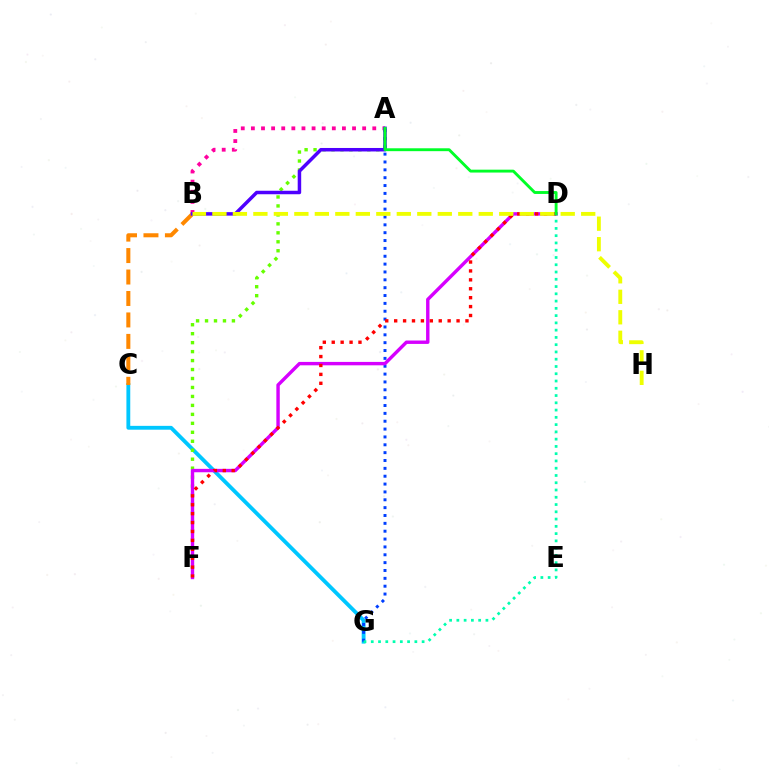{('C', 'G'): [{'color': '#00c7ff', 'line_style': 'solid', 'thickness': 2.77}], ('A', 'B'): [{'color': '#ff00a0', 'line_style': 'dotted', 'thickness': 2.75}, {'color': '#4f00ff', 'line_style': 'solid', 'thickness': 2.51}], ('A', 'F'): [{'color': '#66ff00', 'line_style': 'dotted', 'thickness': 2.44}], ('A', 'G'): [{'color': '#003fff', 'line_style': 'dotted', 'thickness': 2.13}], ('B', 'C'): [{'color': '#ff8800', 'line_style': 'dashed', 'thickness': 2.91}], ('D', 'F'): [{'color': '#d600ff', 'line_style': 'solid', 'thickness': 2.45}, {'color': '#ff0000', 'line_style': 'dotted', 'thickness': 2.42}], ('B', 'H'): [{'color': '#eeff00', 'line_style': 'dashed', 'thickness': 2.78}], ('D', 'G'): [{'color': '#00ffaf', 'line_style': 'dotted', 'thickness': 1.97}], ('A', 'D'): [{'color': '#00ff27', 'line_style': 'solid', 'thickness': 2.07}]}